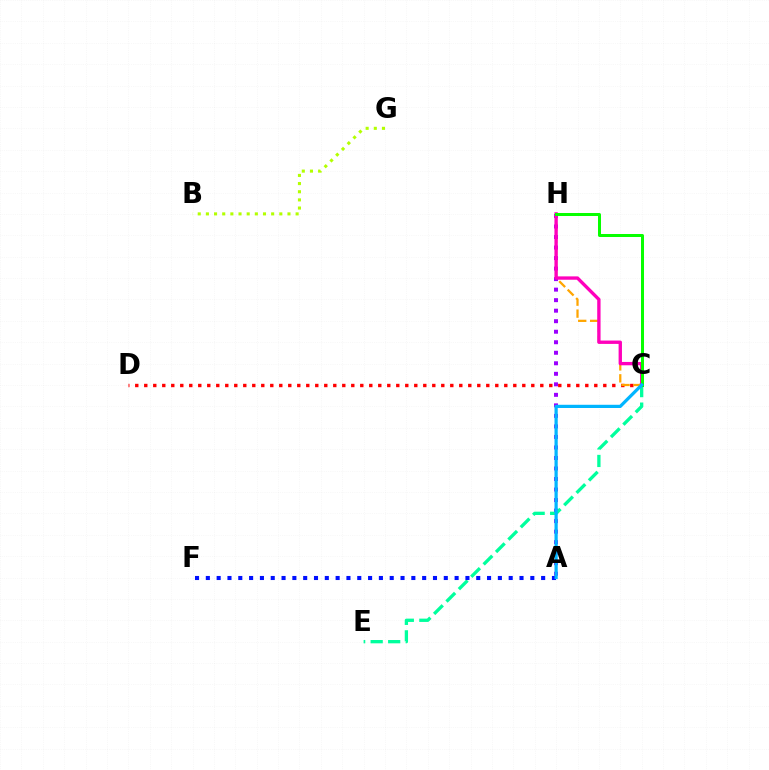{('C', 'D'): [{'color': '#ff0000', 'line_style': 'dotted', 'thickness': 2.45}], ('C', 'H'): [{'color': '#ffa500', 'line_style': 'dashed', 'thickness': 1.62}, {'color': '#ff00bd', 'line_style': 'solid', 'thickness': 2.41}, {'color': '#08ff00', 'line_style': 'solid', 'thickness': 2.16}], ('A', 'H'): [{'color': '#9b00ff', 'line_style': 'dotted', 'thickness': 2.86}], ('B', 'G'): [{'color': '#b3ff00', 'line_style': 'dotted', 'thickness': 2.22}], ('C', 'E'): [{'color': '#00ff9d', 'line_style': 'dashed', 'thickness': 2.38}], ('A', 'F'): [{'color': '#0010ff', 'line_style': 'dotted', 'thickness': 2.94}], ('A', 'C'): [{'color': '#00b5ff', 'line_style': 'solid', 'thickness': 2.32}]}